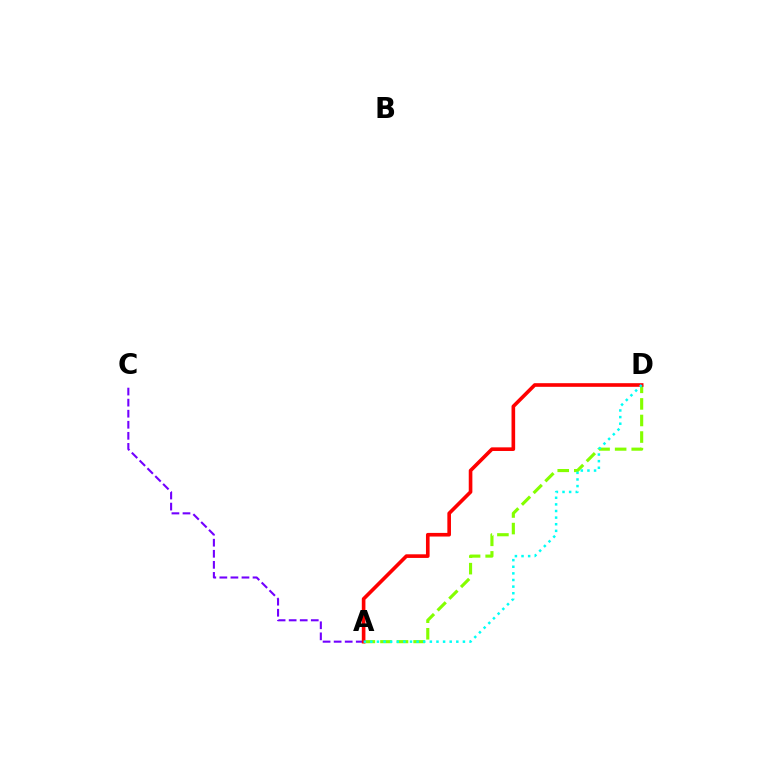{('A', 'D'): [{'color': '#84ff00', 'line_style': 'dashed', 'thickness': 2.25}, {'color': '#ff0000', 'line_style': 'solid', 'thickness': 2.61}, {'color': '#00fff6', 'line_style': 'dotted', 'thickness': 1.8}], ('A', 'C'): [{'color': '#7200ff', 'line_style': 'dashed', 'thickness': 1.5}]}